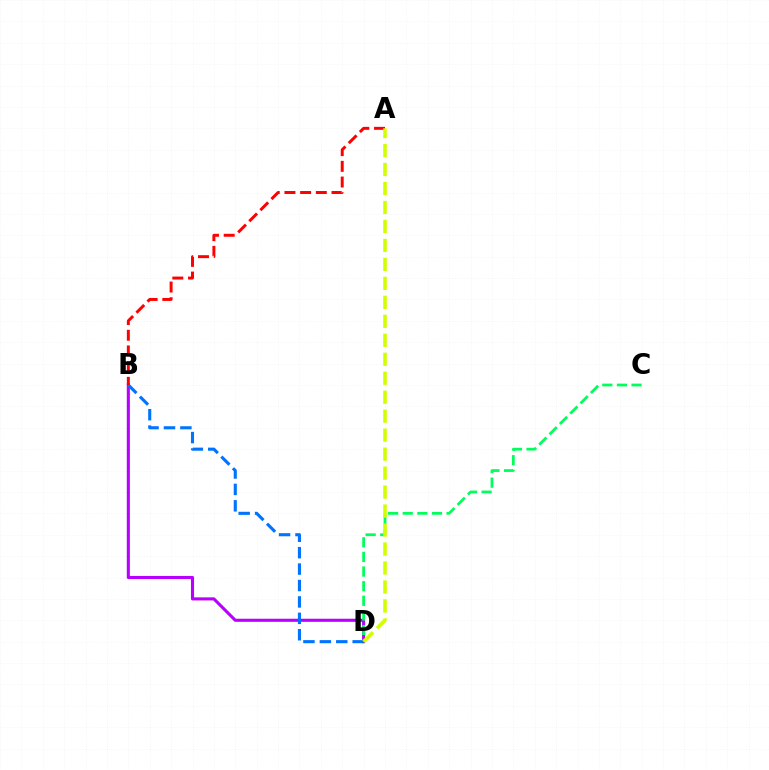{('B', 'D'): [{'color': '#b900ff', 'line_style': 'solid', 'thickness': 2.22}, {'color': '#0074ff', 'line_style': 'dashed', 'thickness': 2.23}], ('C', 'D'): [{'color': '#00ff5c', 'line_style': 'dashed', 'thickness': 1.99}], ('A', 'B'): [{'color': '#ff0000', 'line_style': 'dashed', 'thickness': 2.13}], ('A', 'D'): [{'color': '#d1ff00', 'line_style': 'dashed', 'thickness': 2.58}]}